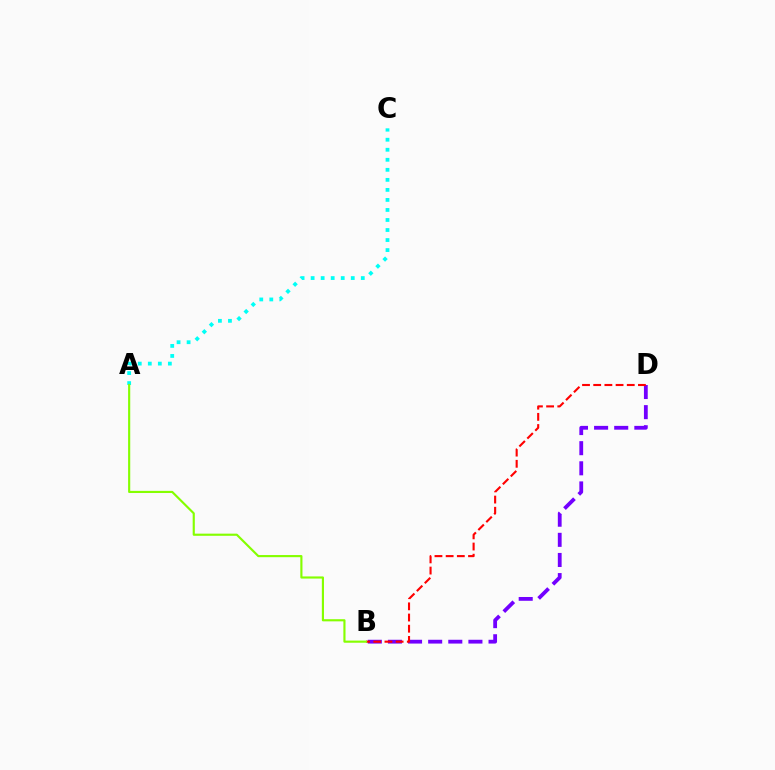{('B', 'D'): [{'color': '#7200ff', 'line_style': 'dashed', 'thickness': 2.73}, {'color': '#ff0000', 'line_style': 'dashed', 'thickness': 1.52}], ('A', 'C'): [{'color': '#00fff6', 'line_style': 'dotted', 'thickness': 2.73}], ('A', 'B'): [{'color': '#84ff00', 'line_style': 'solid', 'thickness': 1.54}]}